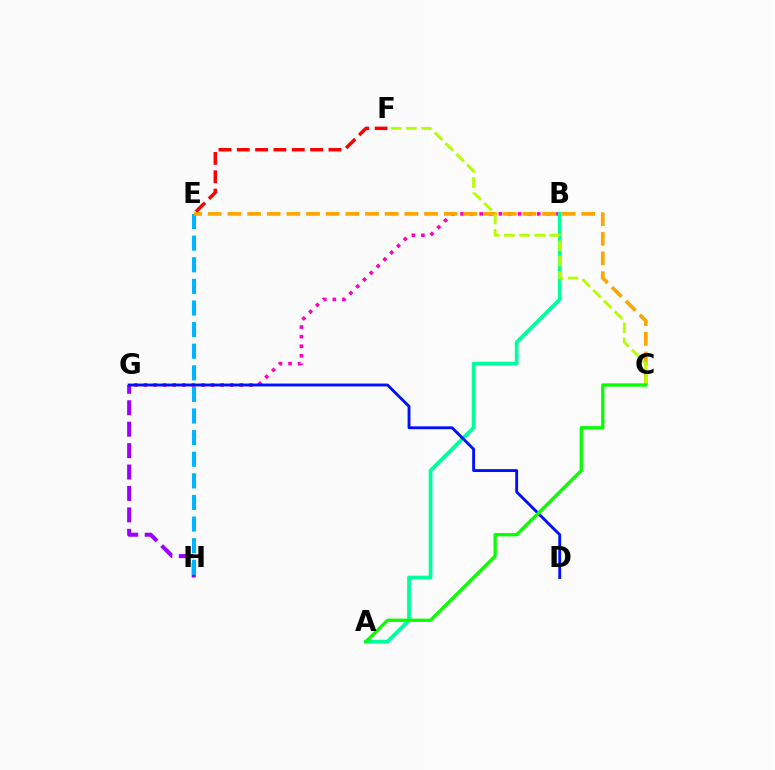{('G', 'H'): [{'color': '#9b00ff', 'line_style': 'dashed', 'thickness': 2.91}], ('B', 'G'): [{'color': '#ff00bd', 'line_style': 'dotted', 'thickness': 2.61}], ('E', 'F'): [{'color': '#ff0000', 'line_style': 'dashed', 'thickness': 2.49}], ('A', 'B'): [{'color': '#00ff9d', 'line_style': 'solid', 'thickness': 2.7}], ('E', 'H'): [{'color': '#00b5ff', 'line_style': 'dashed', 'thickness': 2.94}], ('C', 'E'): [{'color': '#ffa500', 'line_style': 'dashed', 'thickness': 2.67}], ('C', 'F'): [{'color': '#b3ff00', 'line_style': 'dashed', 'thickness': 2.06}], ('D', 'G'): [{'color': '#0010ff', 'line_style': 'solid', 'thickness': 2.06}], ('A', 'C'): [{'color': '#08ff00', 'line_style': 'solid', 'thickness': 2.37}]}